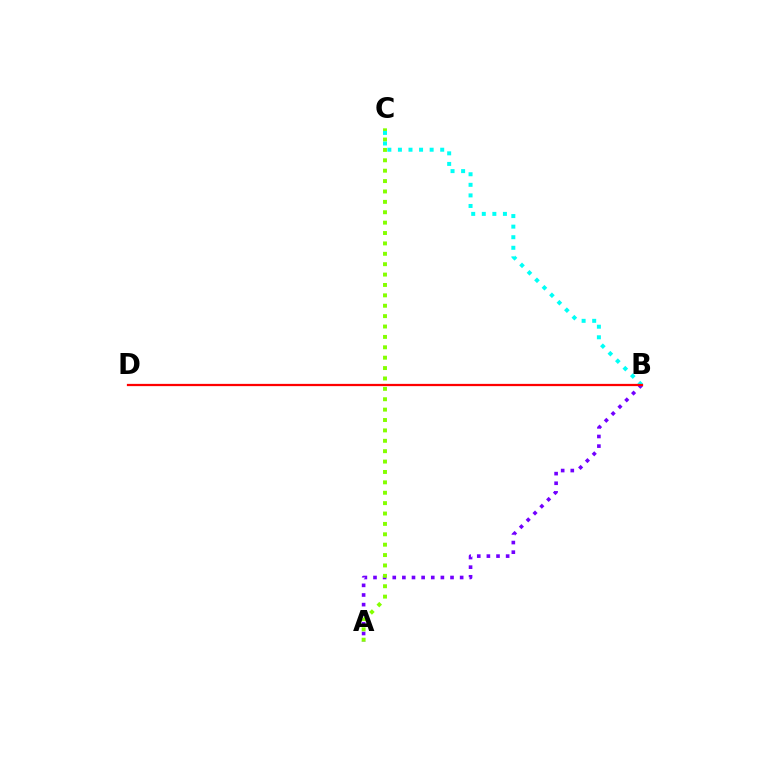{('A', 'B'): [{'color': '#7200ff', 'line_style': 'dotted', 'thickness': 2.62}], ('A', 'C'): [{'color': '#84ff00', 'line_style': 'dotted', 'thickness': 2.82}], ('B', 'C'): [{'color': '#00fff6', 'line_style': 'dotted', 'thickness': 2.87}], ('B', 'D'): [{'color': '#ff0000', 'line_style': 'solid', 'thickness': 1.62}]}